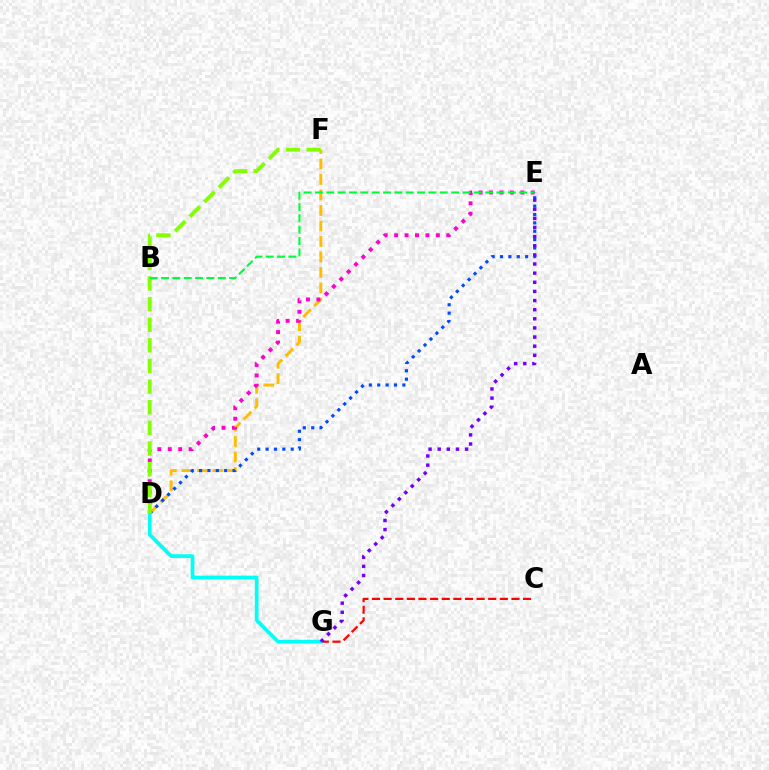{('C', 'G'): [{'color': '#ff0000', 'line_style': 'dashed', 'thickness': 1.58}], ('D', 'F'): [{'color': '#ffbd00', 'line_style': 'dashed', 'thickness': 2.11}, {'color': '#84ff00', 'line_style': 'dashed', 'thickness': 2.8}], ('D', 'E'): [{'color': '#004bff', 'line_style': 'dotted', 'thickness': 2.28}, {'color': '#ff00cf', 'line_style': 'dotted', 'thickness': 2.83}], ('D', 'G'): [{'color': '#00fff6', 'line_style': 'solid', 'thickness': 2.68}], ('B', 'E'): [{'color': '#00ff39', 'line_style': 'dashed', 'thickness': 1.54}], ('E', 'G'): [{'color': '#7200ff', 'line_style': 'dotted', 'thickness': 2.48}]}